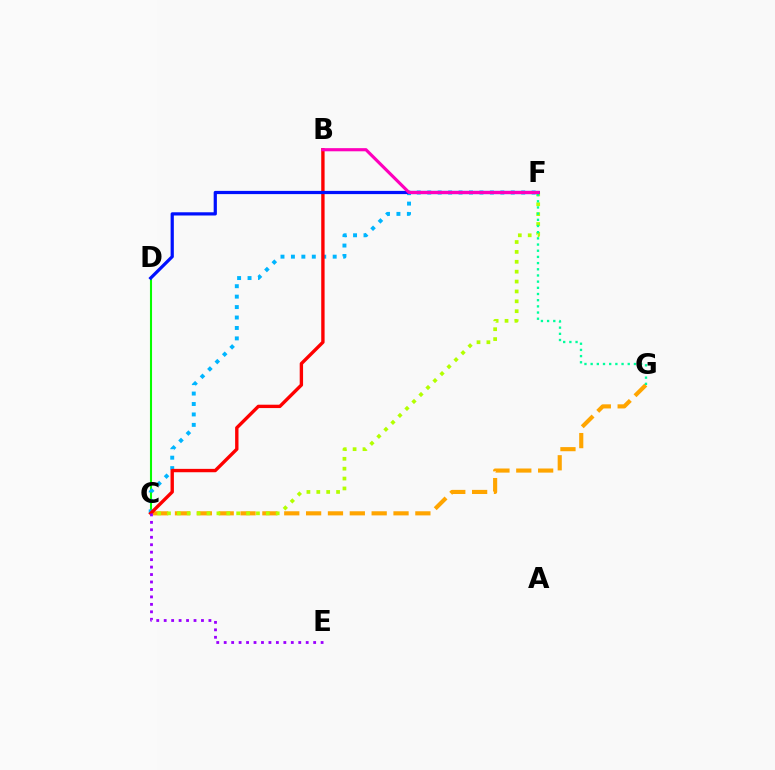{('C', 'G'): [{'color': '#ffa500', 'line_style': 'dashed', 'thickness': 2.97}], ('C', 'D'): [{'color': '#08ff00', 'line_style': 'solid', 'thickness': 1.51}], ('C', 'F'): [{'color': '#b3ff00', 'line_style': 'dotted', 'thickness': 2.69}, {'color': '#00b5ff', 'line_style': 'dotted', 'thickness': 2.84}], ('F', 'G'): [{'color': '#00ff9d', 'line_style': 'dotted', 'thickness': 1.68}], ('B', 'C'): [{'color': '#ff0000', 'line_style': 'solid', 'thickness': 2.42}], ('D', 'F'): [{'color': '#0010ff', 'line_style': 'solid', 'thickness': 2.32}], ('C', 'E'): [{'color': '#9b00ff', 'line_style': 'dotted', 'thickness': 2.03}], ('B', 'F'): [{'color': '#ff00bd', 'line_style': 'solid', 'thickness': 2.26}]}